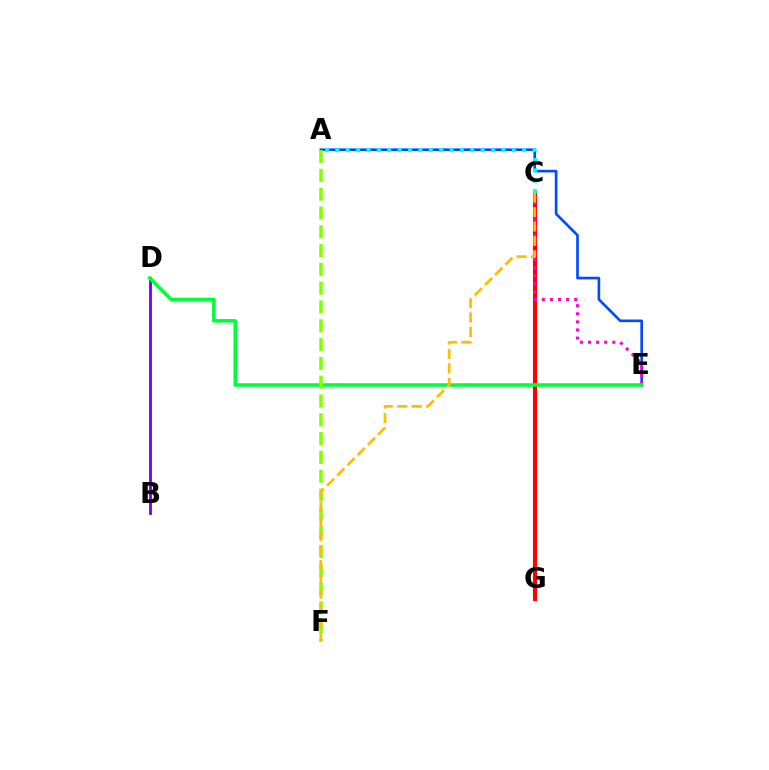{('C', 'G'): [{'color': '#ff0000', 'line_style': 'solid', 'thickness': 2.95}], ('A', 'E'): [{'color': '#004bff', 'line_style': 'solid', 'thickness': 1.91}], ('A', 'C'): [{'color': '#00fff6', 'line_style': 'dotted', 'thickness': 2.82}], ('B', 'D'): [{'color': '#7200ff', 'line_style': 'solid', 'thickness': 2.03}], ('C', 'E'): [{'color': '#ff00cf', 'line_style': 'dotted', 'thickness': 2.2}], ('D', 'E'): [{'color': '#00ff39', 'line_style': 'solid', 'thickness': 2.58}], ('A', 'F'): [{'color': '#84ff00', 'line_style': 'dashed', 'thickness': 2.55}], ('C', 'F'): [{'color': '#ffbd00', 'line_style': 'dashed', 'thickness': 1.96}]}